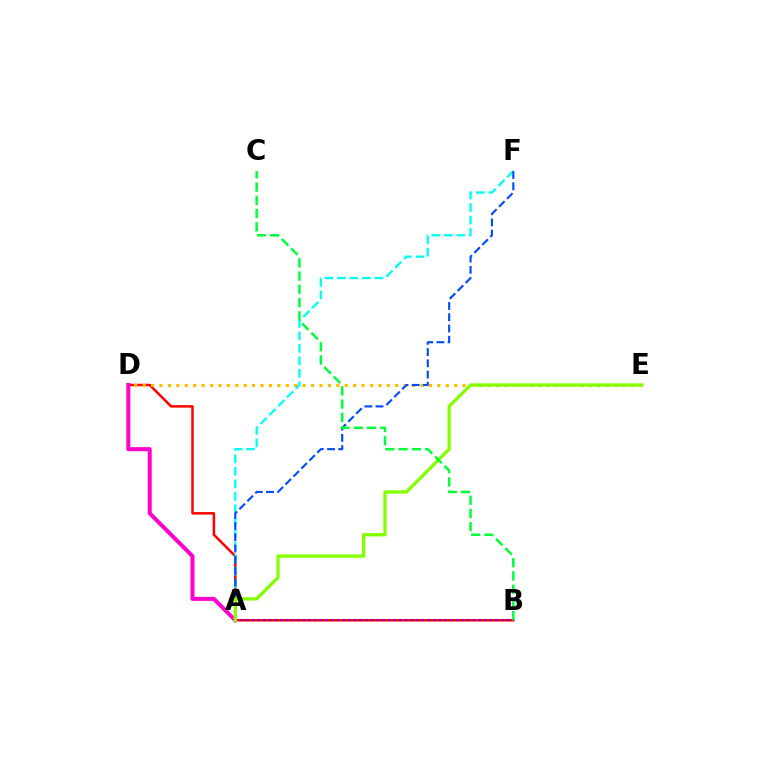{('B', 'D'): [{'color': '#ff0000', 'line_style': 'solid', 'thickness': 1.8}], ('D', 'E'): [{'color': '#ffbd00', 'line_style': 'dotted', 'thickness': 2.29}], ('A', 'F'): [{'color': '#00fff6', 'line_style': 'dashed', 'thickness': 1.69}, {'color': '#004bff', 'line_style': 'dashed', 'thickness': 1.53}], ('A', 'B'): [{'color': '#7200ff', 'line_style': 'dotted', 'thickness': 1.54}], ('A', 'D'): [{'color': '#ff00cf', 'line_style': 'solid', 'thickness': 2.91}], ('A', 'E'): [{'color': '#84ff00', 'line_style': 'solid', 'thickness': 2.38}], ('B', 'C'): [{'color': '#00ff39', 'line_style': 'dashed', 'thickness': 1.8}]}